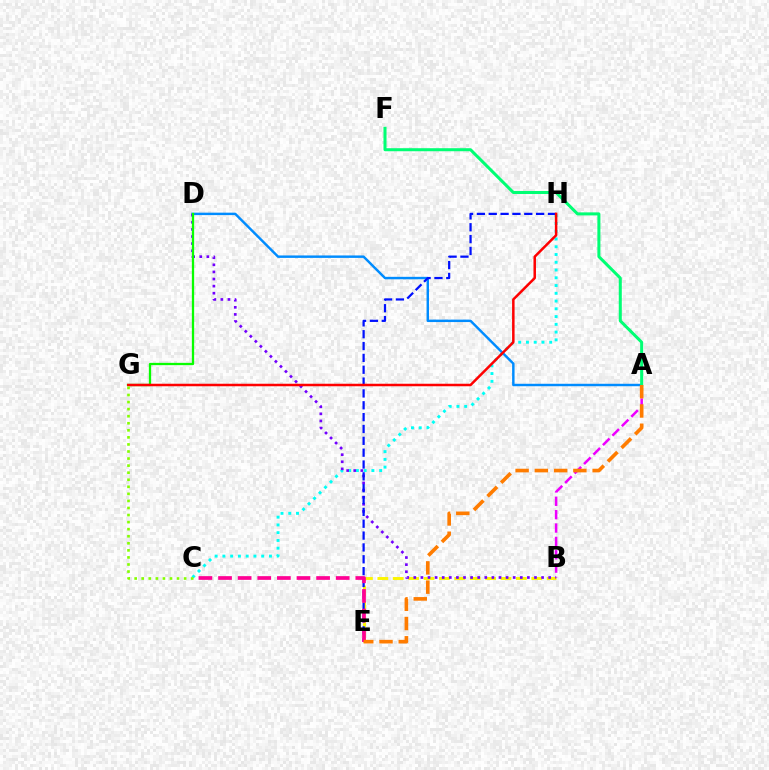{('C', 'H'): [{'color': '#00fff6', 'line_style': 'dotted', 'thickness': 2.11}], ('A', 'D'): [{'color': '#008cff', 'line_style': 'solid', 'thickness': 1.76}], ('B', 'E'): [{'color': '#fcf500', 'line_style': 'dashed', 'thickness': 2.09}], ('A', 'B'): [{'color': '#ee00ff', 'line_style': 'dashed', 'thickness': 1.82}], ('A', 'F'): [{'color': '#00ff74', 'line_style': 'solid', 'thickness': 2.18}], ('B', 'D'): [{'color': '#7200ff', 'line_style': 'dotted', 'thickness': 1.93}], ('E', 'H'): [{'color': '#0010ff', 'line_style': 'dashed', 'thickness': 1.61}], ('C', 'E'): [{'color': '#ff0094', 'line_style': 'dashed', 'thickness': 2.66}], ('A', 'E'): [{'color': '#ff7c00', 'line_style': 'dashed', 'thickness': 2.62}], ('D', 'G'): [{'color': '#08ff00', 'line_style': 'solid', 'thickness': 1.65}], ('G', 'H'): [{'color': '#ff0000', 'line_style': 'solid', 'thickness': 1.81}], ('C', 'G'): [{'color': '#84ff00', 'line_style': 'dotted', 'thickness': 1.92}]}